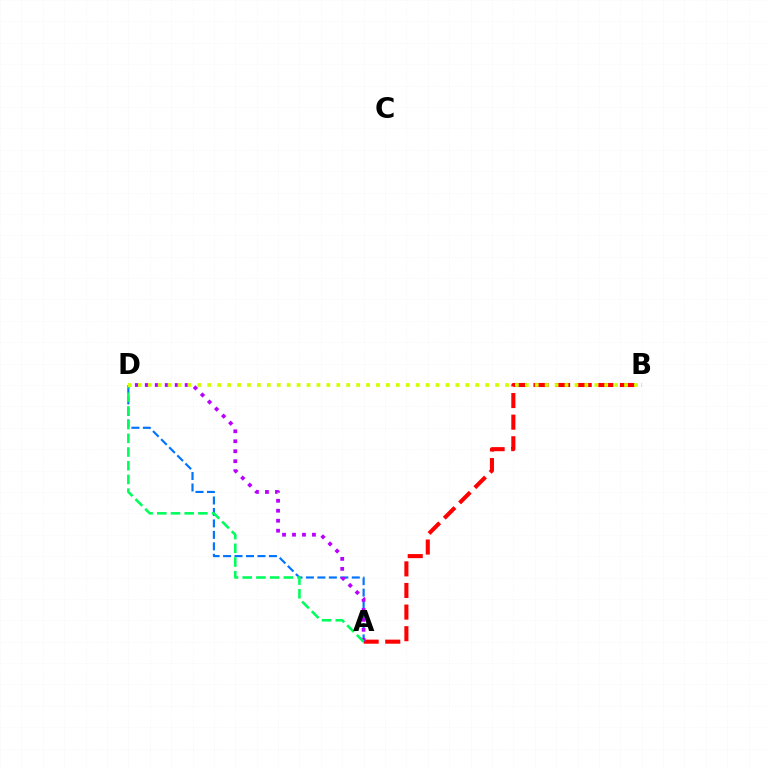{('A', 'D'): [{'color': '#0074ff', 'line_style': 'dashed', 'thickness': 1.56}, {'color': '#b900ff', 'line_style': 'dotted', 'thickness': 2.71}, {'color': '#00ff5c', 'line_style': 'dashed', 'thickness': 1.86}], ('A', 'B'): [{'color': '#ff0000', 'line_style': 'dashed', 'thickness': 2.94}], ('B', 'D'): [{'color': '#d1ff00', 'line_style': 'dotted', 'thickness': 2.7}]}